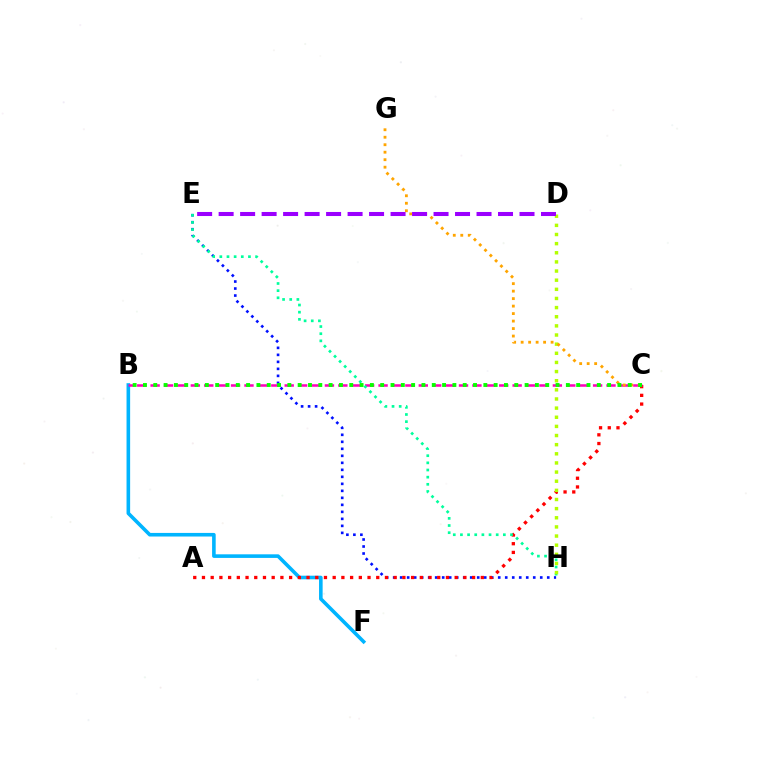{('E', 'H'): [{'color': '#0010ff', 'line_style': 'dotted', 'thickness': 1.9}, {'color': '#00ff9d', 'line_style': 'dotted', 'thickness': 1.94}], ('B', 'F'): [{'color': '#00b5ff', 'line_style': 'solid', 'thickness': 2.59}], ('A', 'C'): [{'color': '#ff0000', 'line_style': 'dotted', 'thickness': 2.37}], ('B', 'C'): [{'color': '#ff00bd', 'line_style': 'dashed', 'thickness': 1.82}, {'color': '#08ff00', 'line_style': 'dotted', 'thickness': 2.8}], ('D', 'H'): [{'color': '#b3ff00', 'line_style': 'dotted', 'thickness': 2.48}], ('C', 'G'): [{'color': '#ffa500', 'line_style': 'dotted', 'thickness': 2.03}], ('D', 'E'): [{'color': '#9b00ff', 'line_style': 'dashed', 'thickness': 2.92}]}